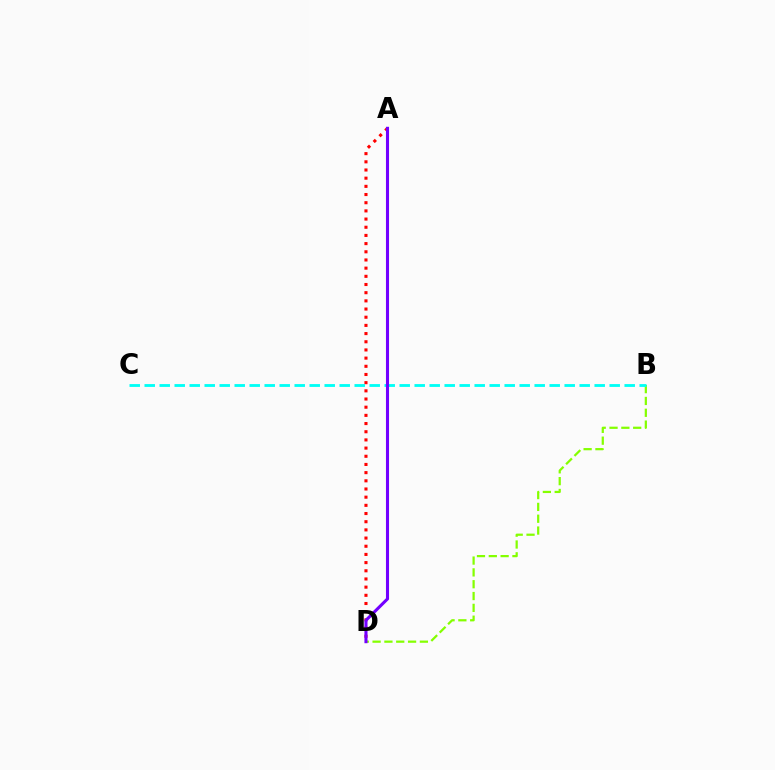{('A', 'D'): [{'color': '#ff0000', 'line_style': 'dotted', 'thickness': 2.22}, {'color': '#7200ff', 'line_style': 'solid', 'thickness': 2.22}], ('B', 'D'): [{'color': '#84ff00', 'line_style': 'dashed', 'thickness': 1.61}], ('B', 'C'): [{'color': '#00fff6', 'line_style': 'dashed', 'thickness': 2.04}]}